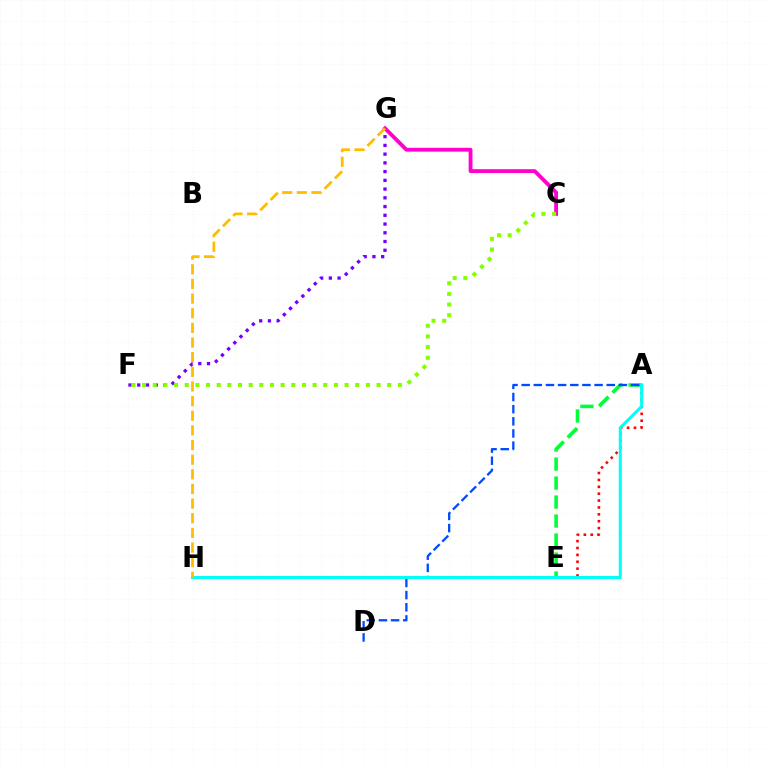{('F', 'G'): [{'color': '#7200ff', 'line_style': 'dotted', 'thickness': 2.37}], ('A', 'E'): [{'color': '#ff0000', 'line_style': 'dotted', 'thickness': 1.87}, {'color': '#00ff39', 'line_style': 'dashed', 'thickness': 2.58}], ('C', 'G'): [{'color': '#ff00cf', 'line_style': 'solid', 'thickness': 2.76}], ('A', 'D'): [{'color': '#004bff', 'line_style': 'dashed', 'thickness': 1.65}], ('C', 'F'): [{'color': '#84ff00', 'line_style': 'dotted', 'thickness': 2.9}], ('A', 'H'): [{'color': '#00fff6', 'line_style': 'solid', 'thickness': 2.2}], ('G', 'H'): [{'color': '#ffbd00', 'line_style': 'dashed', 'thickness': 1.99}]}